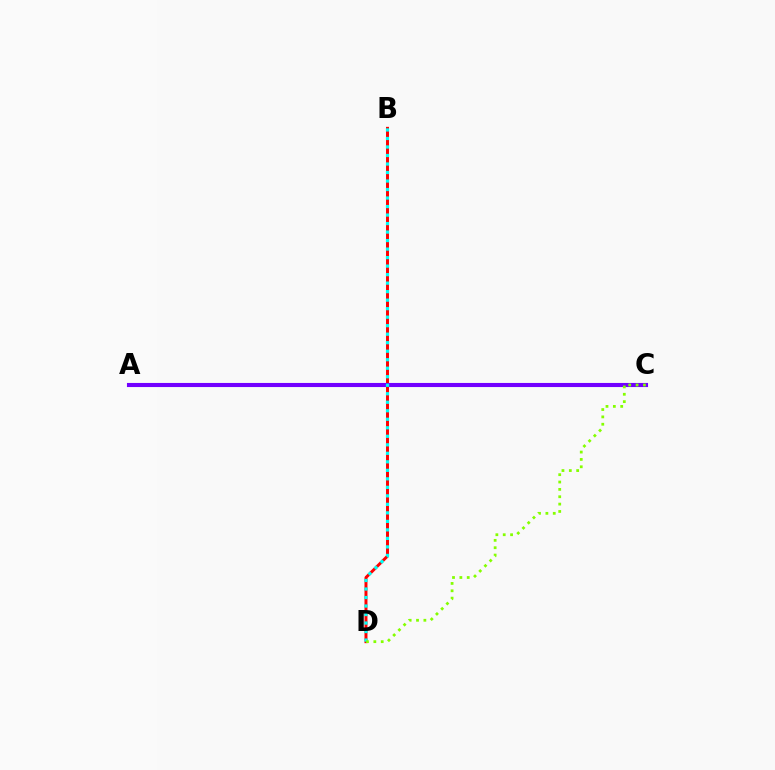{('B', 'D'): [{'color': '#ff0000', 'line_style': 'solid', 'thickness': 2.13}, {'color': '#00fff6', 'line_style': 'dotted', 'thickness': 2.31}], ('A', 'C'): [{'color': '#7200ff', 'line_style': 'solid', 'thickness': 2.95}], ('C', 'D'): [{'color': '#84ff00', 'line_style': 'dotted', 'thickness': 2.0}]}